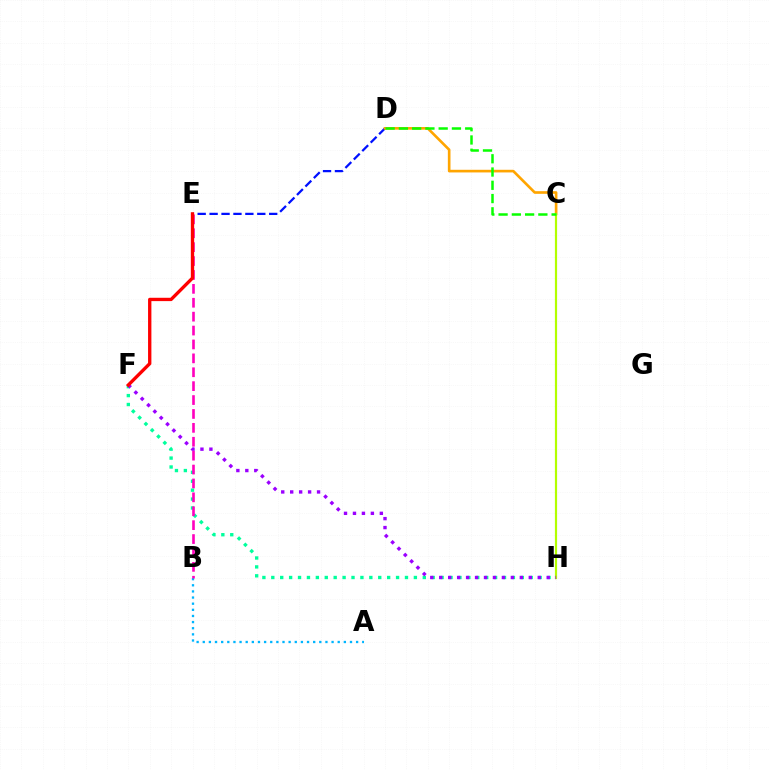{('D', 'E'): [{'color': '#0010ff', 'line_style': 'dashed', 'thickness': 1.62}], ('C', 'D'): [{'color': '#ffa500', 'line_style': 'solid', 'thickness': 1.9}, {'color': '#08ff00', 'line_style': 'dashed', 'thickness': 1.8}], ('C', 'H'): [{'color': '#b3ff00', 'line_style': 'solid', 'thickness': 1.57}], ('F', 'H'): [{'color': '#00ff9d', 'line_style': 'dotted', 'thickness': 2.42}, {'color': '#9b00ff', 'line_style': 'dotted', 'thickness': 2.43}], ('A', 'B'): [{'color': '#00b5ff', 'line_style': 'dotted', 'thickness': 1.67}], ('B', 'E'): [{'color': '#ff00bd', 'line_style': 'dashed', 'thickness': 1.89}], ('E', 'F'): [{'color': '#ff0000', 'line_style': 'solid', 'thickness': 2.4}]}